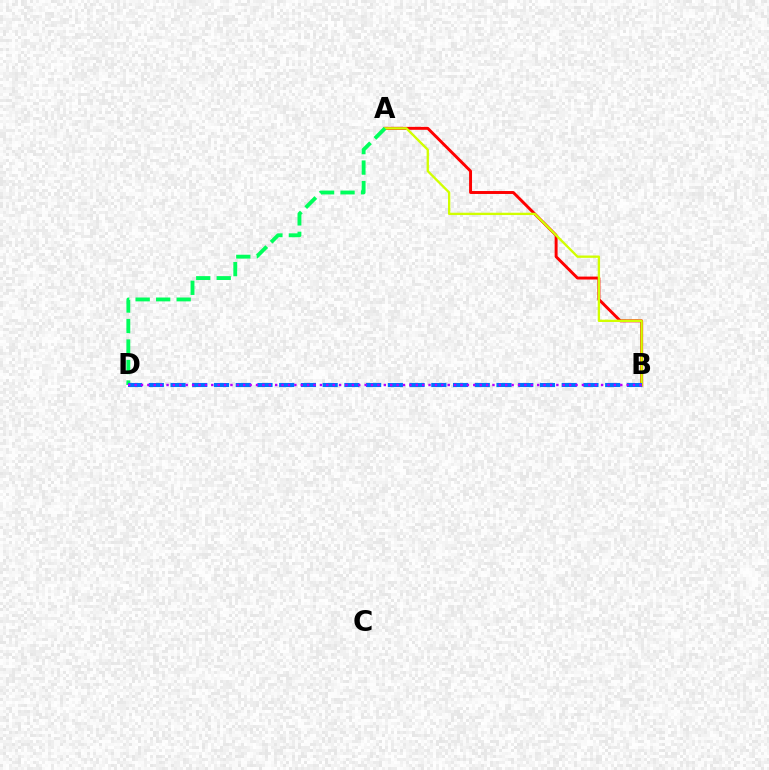{('A', 'B'): [{'color': '#ff0000', 'line_style': 'solid', 'thickness': 2.12}, {'color': '#d1ff00', 'line_style': 'solid', 'thickness': 1.68}], ('A', 'D'): [{'color': '#00ff5c', 'line_style': 'dashed', 'thickness': 2.78}], ('B', 'D'): [{'color': '#0074ff', 'line_style': 'dashed', 'thickness': 2.95}, {'color': '#b900ff', 'line_style': 'dotted', 'thickness': 1.74}]}